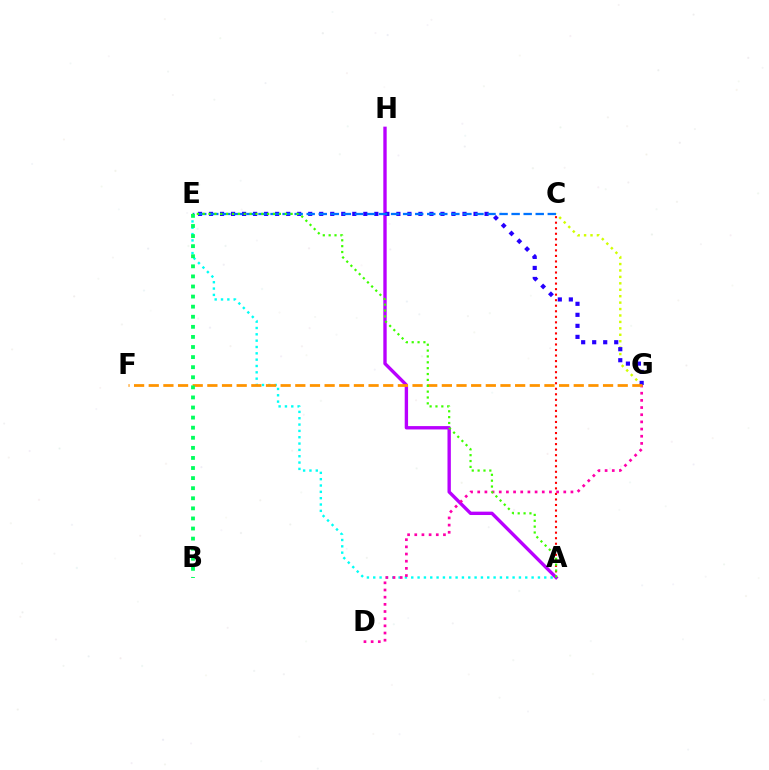{('C', 'G'): [{'color': '#d1ff00', 'line_style': 'dotted', 'thickness': 1.75}], ('A', 'C'): [{'color': '#ff0000', 'line_style': 'dotted', 'thickness': 1.5}], ('A', 'E'): [{'color': '#00fff6', 'line_style': 'dotted', 'thickness': 1.72}, {'color': '#3dff00', 'line_style': 'dotted', 'thickness': 1.59}], ('A', 'H'): [{'color': '#b900ff', 'line_style': 'solid', 'thickness': 2.42}], ('E', 'G'): [{'color': '#2500ff', 'line_style': 'dotted', 'thickness': 2.99}], ('D', 'G'): [{'color': '#ff00ac', 'line_style': 'dotted', 'thickness': 1.95}], ('C', 'E'): [{'color': '#0074ff', 'line_style': 'dashed', 'thickness': 1.64}], ('F', 'G'): [{'color': '#ff9400', 'line_style': 'dashed', 'thickness': 1.99}], ('B', 'E'): [{'color': '#00ff5c', 'line_style': 'dotted', 'thickness': 2.74}]}